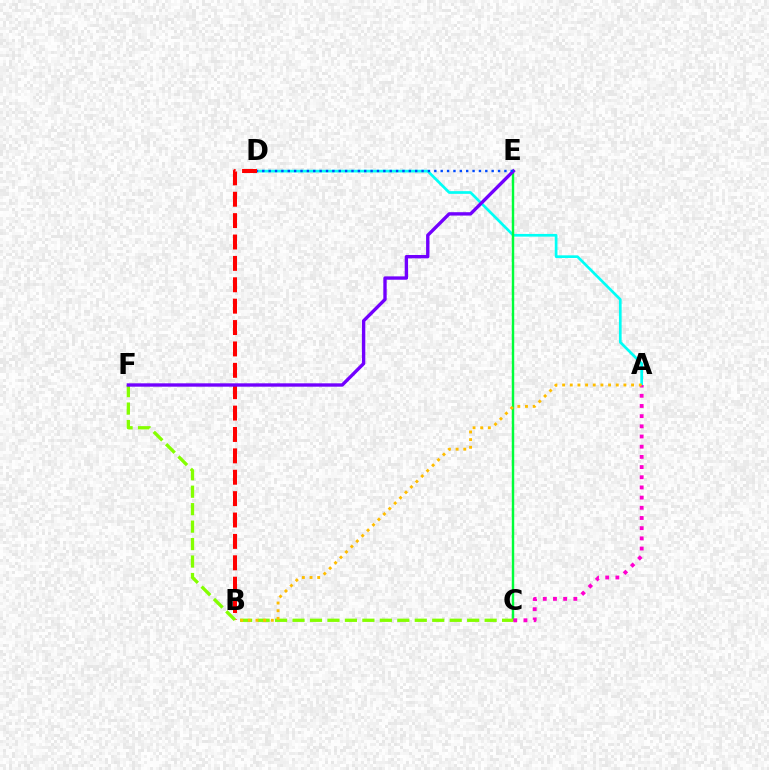{('A', 'D'): [{'color': '#00fff6', 'line_style': 'solid', 'thickness': 1.94}], ('B', 'D'): [{'color': '#ff0000', 'line_style': 'dashed', 'thickness': 2.91}], ('C', 'E'): [{'color': '#00ff39', 'line_style': 'solid', 'thickness': 1.75}], ('C', 'F'): [{'color': '#84ff00', 'line_style': 'dashed', 'thickness': 2.37}], ('E', 'F'): [{'color': '#7200ff', 'line_style': 'solid', 'thickness': 2.42}], ('A', 'C'): [{'color': '#ff00cf', 'line_style': 'dotted', 'thickness': 2.77}], ('D', 'E'): [{'color': '#004bff', 'line_style': 'dotted', 'thickness': 1.73}], ('A', 'B'): [{'color': '#ffbd00', 'line_style': 'dotted', 'thickness': 2.08}]}